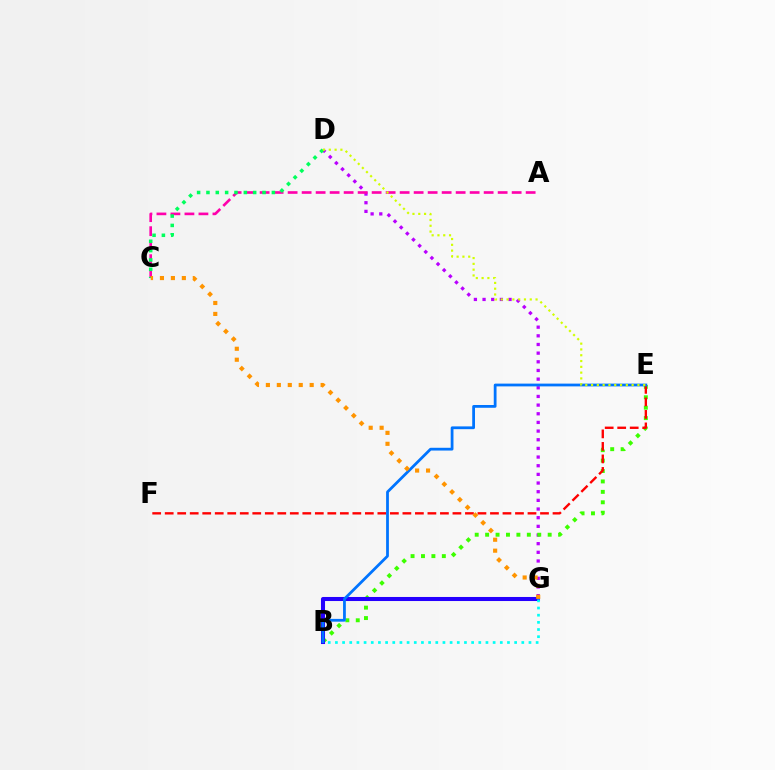{('D', 'G'): [{'color': '#b900ff', 'line_style': 'dotted', 'thickness': 2.35}], ('B', 'E'): [{'color': '#3dff00', 'line_style': 'dotted', 'thickness': 2.83}, {'color': '#0074ff', 'line_style': 'solid', 'thickness': 2.0}], ('B', 'G'): [{'color': '#2500ff', 'line_style': 'solid', 'thickness': 2.92}, {'color': '#00fff6', 'line_style': 'dotted', 'thickness': 1.95}], ('A', 'C'): [{'color': '#ff00ac', 'line_style': 'dashed', 'thickness': 1.9}], ('E', 'F'): [{'color': '#ff0000', 'line_style': 'dashed', 'thickness': 1.7}], ('C', 'D'): [{'color': '#00ff5c', 'line_style': 'dotted', 'thickness': 2.54}], ('D', 'E'): [{'color': '#d1ff00', 'line_style': 'dotted', 'thickness': 1.57}], ('C', 'G'): [{'color': '#ff9400', 'line_style': 'dotted', 'thickness': 2.97}]}